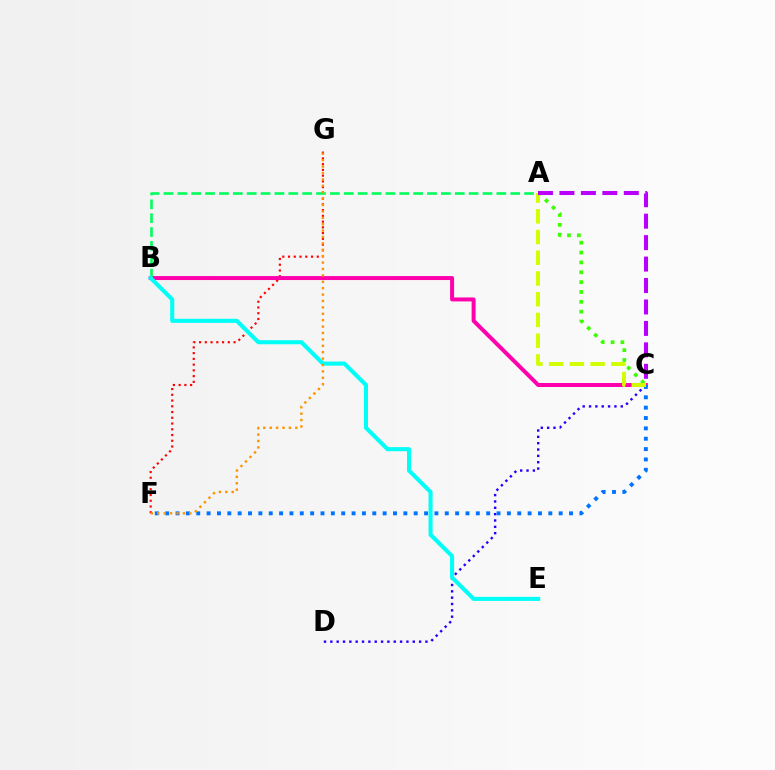{('F', 'G'): [{'color': '#ff0000', 'line_style': 'dotted', 'thickness': 1.56}, {'color': '#ff9400', 'line_style': 'dotted', 'thickness': 1.74}], ('C', 'D'): [{'color': '#2500ff', 'line_style': 'dotted', 'thickness': 1.72}], ('B', 'C'): [{'color': '#ff00ac', 'line_style': 'solid', 'thickness': 2.86}], ('A', 'B'): [{'color': '#00ff5c', 'line_style': 'dashed', 'thickness': 1.88}], ('B', 'E'): [{'color': '#00fff6', 'line_style': 'solid', 'thickness': 2.93}], ('C', 'F'): [{'color': '#0074ff', 'line_style': 'dotted', 'thickness': 2.81}], ('A', 'C'): [{'color': '#3dff00', 'line_style': 'dotted', 'thickness': 2.68}, {'color': '#d1ff00', 'line_style': 'dashed', 'thickness': 2.82}, {'color': '#b900ff', 'line_style': 'dashed', 'thickness': 2.91}]}